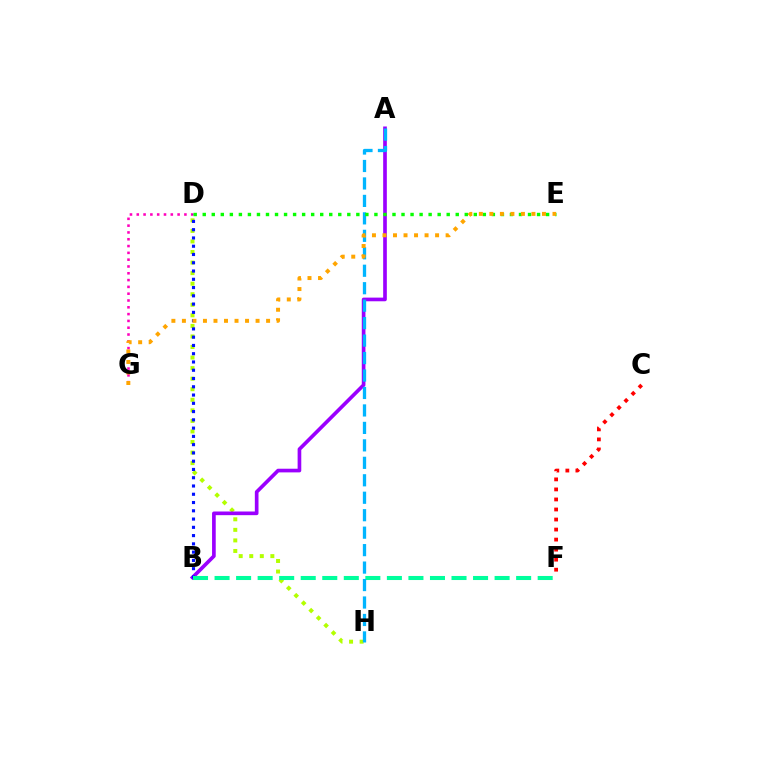{('D', 'H'): [{'color': '#b3ff00', 'line_style': 'dotted', 'thickness': 2.87}], ('A', 'B'): [{'color': '#9b00ff', 'line_style': 'solid', 'thickness': 2.64}], ('D', 'G'): [{'color': '#ff00bd', 'line_style': 'dotted', 'thickness': 1.85}], ('B', 'D'): [{'color': '#0010ff', 'line_style': 'dotted', 'thickness': 2.25}], ('B', 'F'): [{'color': '#00ff9d', 'line_style': 'dashed', 'thickness': 2.93}], ('A', 'H'): [{'color': '#00b5ff', 'line_style': 'dashed', 'thickness': 2.37}], ('D', 'E'): [{'color': '#08ff00', 'line_style': 'dotted', 'thickness': 2.45}], ('C', 'F'): [{'color': '#ff0000', 'line_style': 'dotted', 'thickness': 2.73}], ('E', 'G'): [{'color': '#ffa500', 'line_style': 'dotted', 'thickness': 2.86}]}